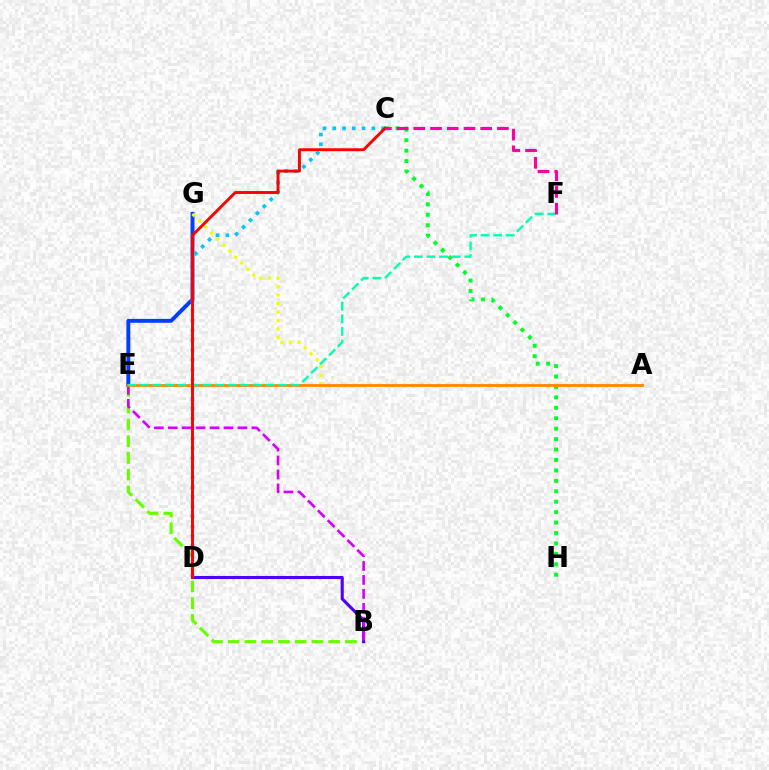{('B', 'E'): [{'color': '#66ff00', 'line_style': 'dashed', 'thickness': 2.28}, {'color': '#d600ff', 'line_style': 'dashed', 'thickness': 1.9}], ('C', 'H'): [{'color': '#00ff27', 'line_style': 'dotted', 'thickness': 2.83}], ('E', 'G'): [{'color': '#003fff', 'line_style': 'solid', 'thickness': 2.82}], ('B', 'D'): [{'color': '#4f00ff', 'line_style': 'solid', 'thickness': 2.22}], ('C', 'D'): [{'color': '#00c7ff', 'line_style': 'dotted', 'thickness': 2.66}, {'color': '#ff0000', 'line_style': 'solid', 'thickness': 2.09}], ('A', 'G'): [{'color': '#eeff00', 'line_style': 'dotted', 'thickness': 2.31}], ('A', 'E'): [{'color': '#ff8800', 'line_style': 'solid', 'thickness': 2.04}], ('E', 'F'): [{'color': '#00ffaf', 'line_style': 'dashed', 'thickness': 1.71}], ('C', 'F'): [{'color': '#ff00a0', 'line_style': 'dashed', 'thickness': 2.27}]}